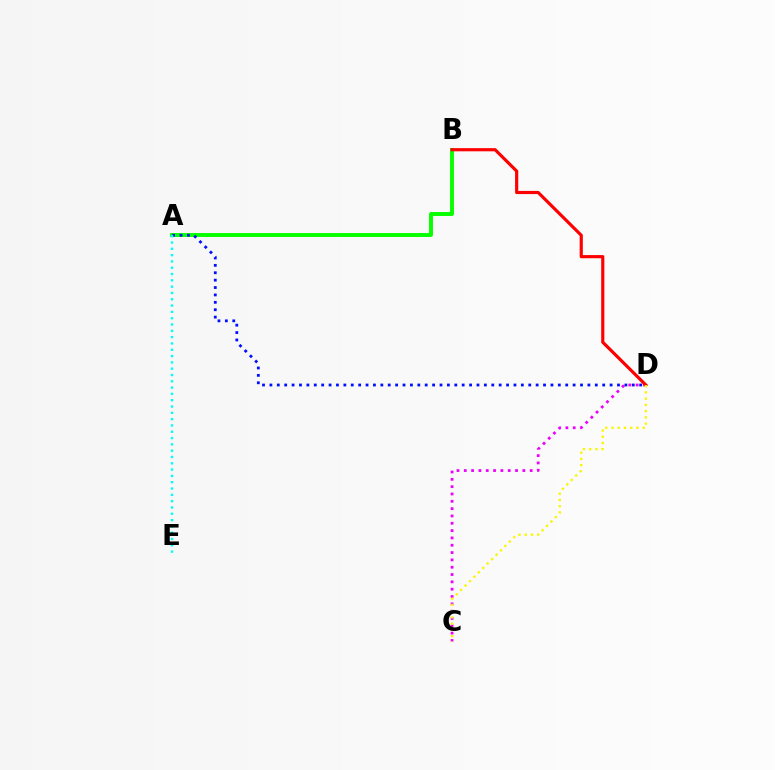{('A', 'B'): [{'color': '#08ff00', 'line_style': 'solid', 'thickness': 2.82}], ('C', 'D'): [{'color': '#ee00ff', 'line_style': 'dotted', 'thickness': 1.99}, {'color': '#fcf500', 'line_style': 'dotted', 'thickness': 1.7}], ('A', 'D'): [{'color': '#0010ff', 'line_style': 'dotted', 'thickness': 2.01}], ('A', 'E'): [{'color': '#00fff6', 'line_style': 'dotted', 'thickness': 1.71}], ('B', 'D'): [{'color': '#ff0000', 'line_style': 'solid', 'thickness': 2.28}]}